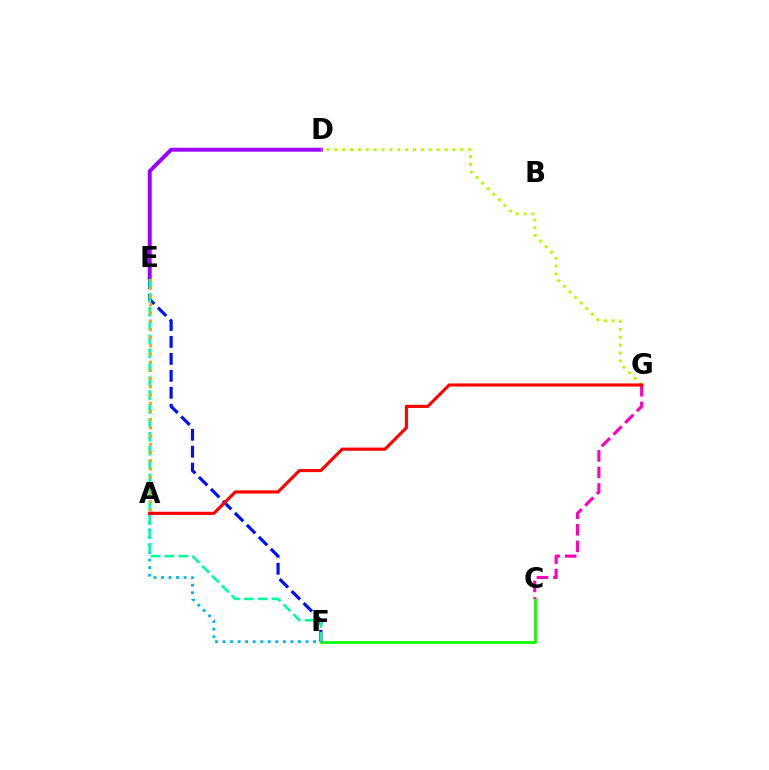{('D', 'E'): [{'color': '#9b00ff', 'line_style': 'solid', 'thickness': 2.83}], ('C', 'F'): [{'color': '#08ff00', 'line_style': 'solid', 'thickness': 1.96}], ('C', 'G'): [{'color': '#ff00bd', 'line_style': 'dashed', 'thickness': 2.25}], ('A', 'F'): [{'color': '#00b5ff', 'line_style': 'dotted', 'thickness': 2.05}], ('E', 'F'): [{'color': '#0010ff', 'line_style': 'dashed', 'thickness': 2.3}, {'color': '#00ff9d', 'line_style': 'dashed', 'thickness': 1.89}], ('A', 'E'): [{'color': '#ffa500', 'line_style': 'dotted', 'thickness': 2.23}], ('D', 'G'): [{'color': '#b3ff00', 'line_style': 'dotted', 'thickness': 2.14}], ('A', 'G'): [{'color': '#ff0000', 'line_style': 'solid', 'thickness': 2.25}]}